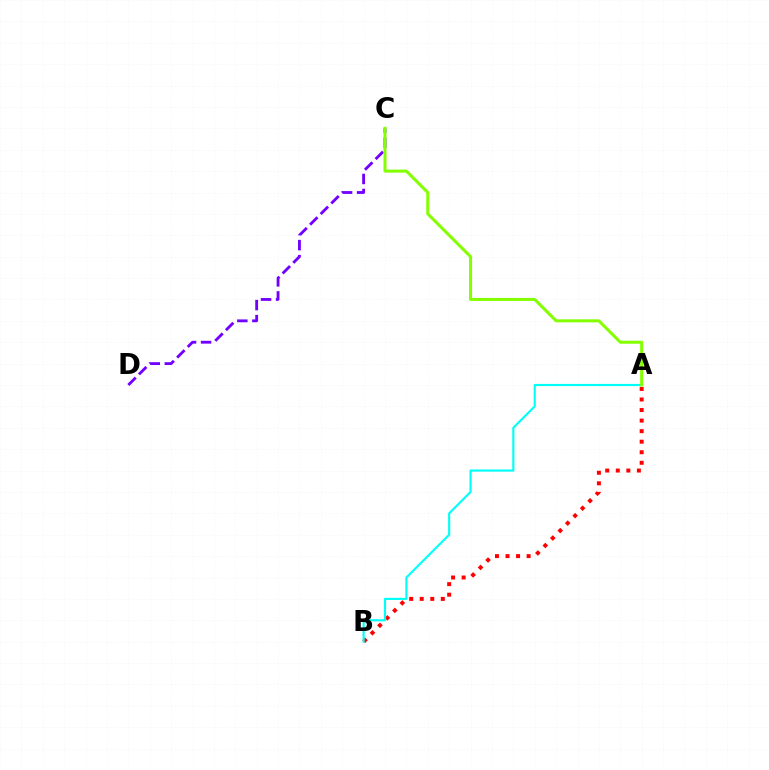{('A', 'B'): [{'color': '#ff0000', 'line_style': 'dotted', 'thickness': 2.87}, {'color': '#00fff6', 'line_style': 'solid', 'thickness': 1.54}], ('C', 'D'): [{'color': '#7200ff', 'line_style': 'dashed', 'thickness': 2.04}], ('A', 'C'): [{'color': '#84ff00', 'line_style': 'solid', 'thickness': 2.17}]}